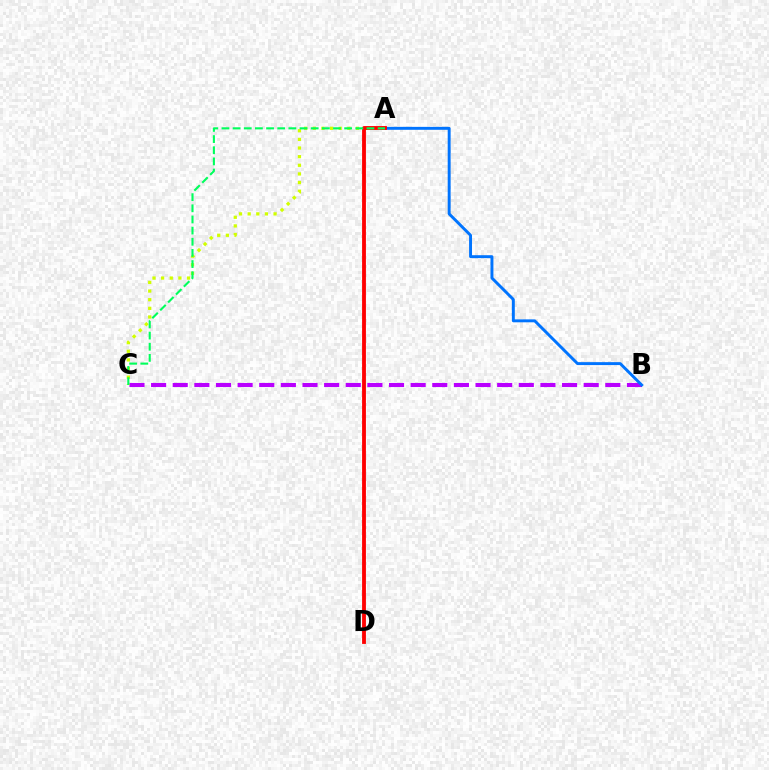{('B', 'C'): [{'color': '#b900ff', 'line_style': 'dashed', 'thickness': 2.94}], ('A', 'B'): [{'color': '#0074ff', 'line_style': 'solid', 'thickness': 2.11}], ('A', 'C'): [{'color': '#d1ff00', 'line_style': 'dotted', 'thickness': 2.35}, {'color': '#00ff5c', 'line_style': 'dashed', 'thickness': 1.52}], ('A', 'D'): [{'color': '#ff0000', 'line_style': 'solid', 'thickness': 2.76}]}